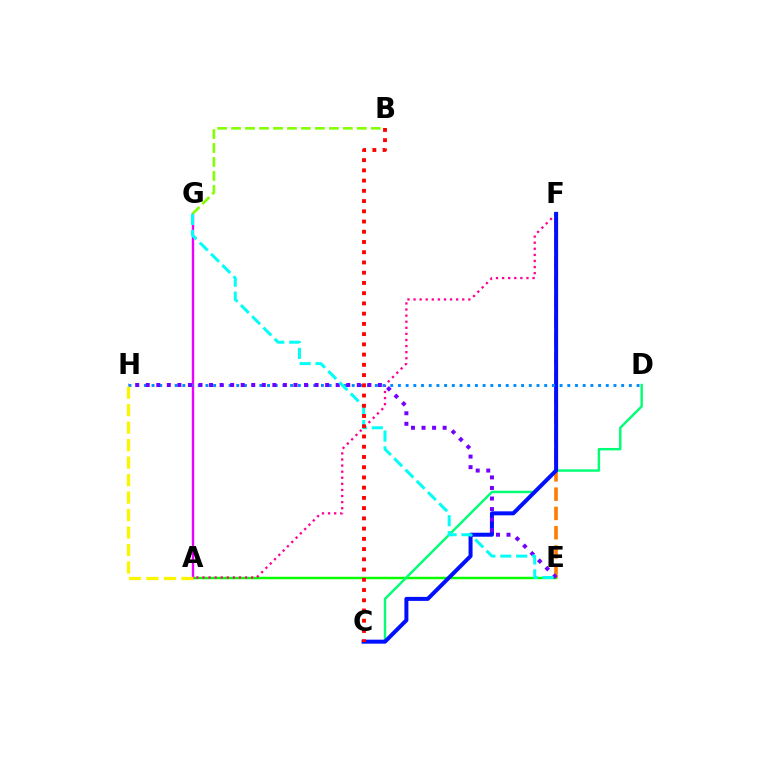{('A', 'E'): [{'color': '#08ff00', 'line_style': 'solid', 'thickness': 1.76}], ('C', 'D'): [{'color': '#00ff74', 'line_style': 'solid', 'thickness': 1.75}], ('E', 'F'): [{'color': '#ff7c00', 'line_style': 'dashed', 'thickness': 2.62}], ('A', 'F'): [{'color': '#ff0094', 'line_style': 'dotted', 'thickness': 1.65}], ('A', 'G'): [{'color': '#ee00ff', 'line_style': 'solid', 'thickness': 1.7}], ('C', 'F'): [{'color': '#0010ff', 'line_style': 'solid', 'thickness': 2.88}], ('D', 'H'): [{'color': '#008cff', 'line_style': 'dotted', 'thickness': 2.09}], ('E', 'H'): [{'color': '#7200ff', 'line_style': 'dotted', 'thickness': 2.87}], ('B', 'G'): [{'color': '#84ff00', 'line_style': 'dashed', 'thickness': 1.9}], ('E', 'G'): [{'color': '#00fff6', 'line_style': 'dashed', 'thickness': 2.16}], ('B', 'C'): [{'color': '#ff0000', 'line_style': 'dotted', 'thickness': 2.78}], ('A', 'H'): [{'color': '#fcf500', 'line_style': 'dashed', 'thickness': 2.37}]}